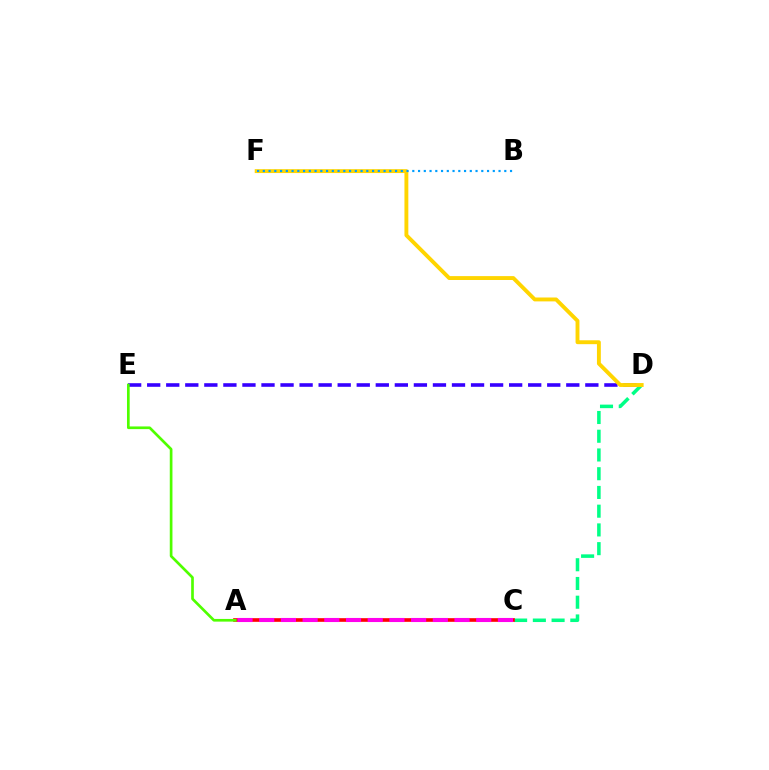{('C', 'D'): [{'color': '#00ff86', 'line_style': 'dashed', 'thickness': 2.55}], ('A', 'C'): [{'color': '#ff0000', 'line_style': 'solid', 'thickness': 2.63}, {'color': '#ff00ed', 'line_style': 'dashed', 'thickness': 2.95}], ('D', 'E'): [{'color': '#3700ff', 'line_style': 'dashed', 'thickness': 2.59}], ('D', 'F'): [{'color': '#ffd500', 'line_style': 'solid', 'thickness': 2.8}], ('A', 'E'): [{'color': '#4fff00', 'line_style': 'solid', 'thickness': 1.93}], ('B', 'F'): [{'color': '#009eff', 'line_style': 'dotted', 'thickness': 1.56}]}